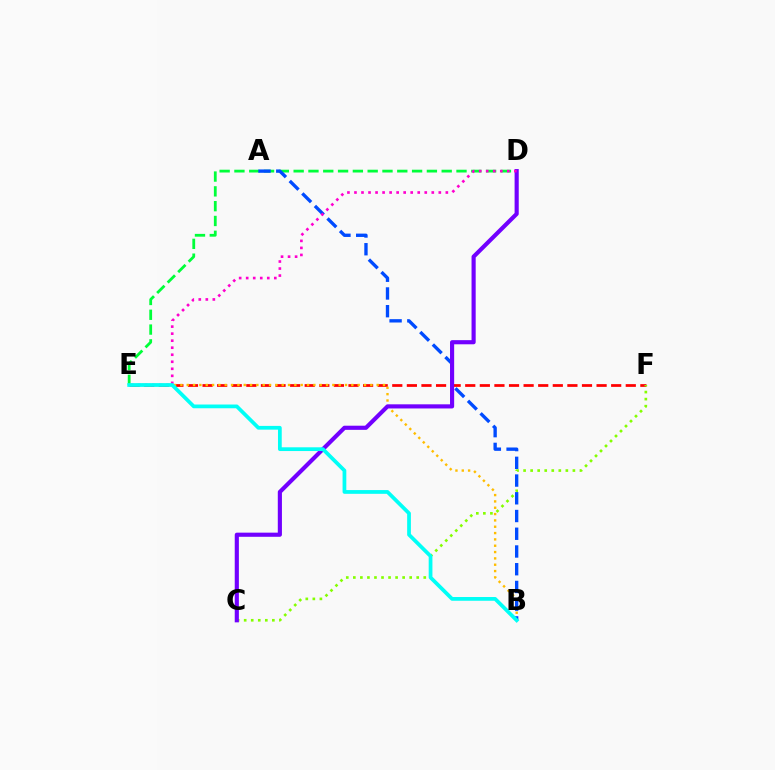{('E', 'F'): [{'color': '#ff0000', 'line_style': 'dashed', 'thickness': 1.98}], ('D', 'E'): [{'color': '#00ff39', 'line_style': 'dashed', 'thickness': 2.01}, {'color': '#ff00cf', 'line_style': 'dotted', 'thickness': 1.91}], ('C', 'F'): [{'color': '#84ff00', 'line_style': 'dotted', 'thickness': 1.91}], ('B', 'E'): [{'color': '#ffbd00', 'line_style': 'dotted', 'thickness': 1.72}, {'color': '#00fff6', 'line_style': 'solid', 'thickness': 2.69}], ('A', 'B'): [{'color': '#004bff', 'line_style': 'dashed', 'thickness': 2.41}], ('C', 'D'): [{'color': '#7200ff', 'line_style': 'solid', 'thickness': 2.98}]}